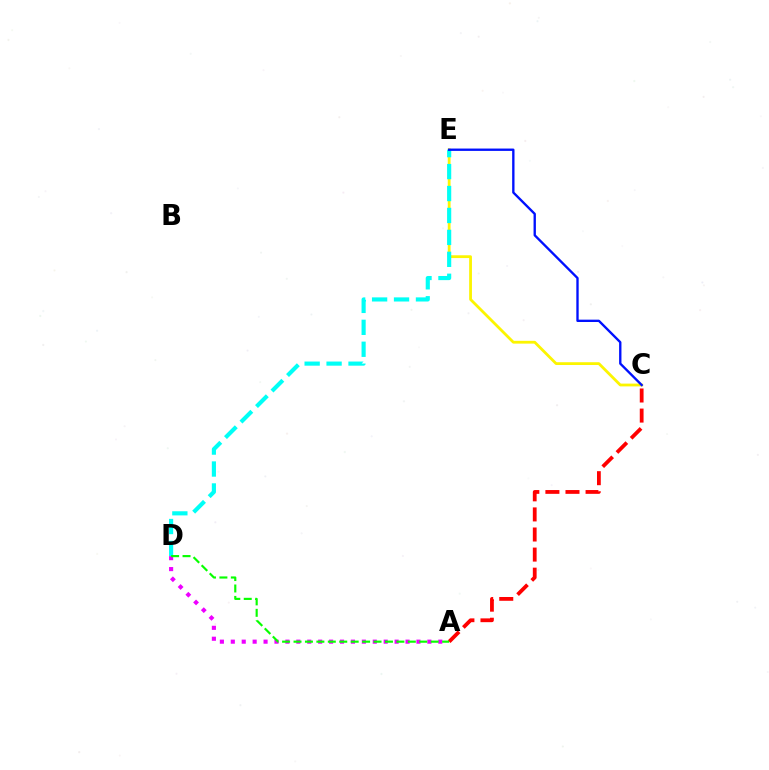{('C', 'E'): [{'color': '#fcf500', 'line_style': 'solid', 'thickness': 2.01}, {'color': '#0010ff', 'line_style': 'solid', 'thickness': 1.69}], ('D', 'E'): [{'color': '#00fff6', 'line_style': 'dashed', 'thickness': 2.98}], ('A', 'C'): [{'color': '#ff0000', 'line_style': 'dashed', 'thickness': 2.73}], ('A', 'D'): [{'color': '#ee00ff', 'line_style': 'dotted', 'thickness': 2.97}, {'color': '#08ff00', 'line_style': 'dashed', 'thickness': 1.55}]}